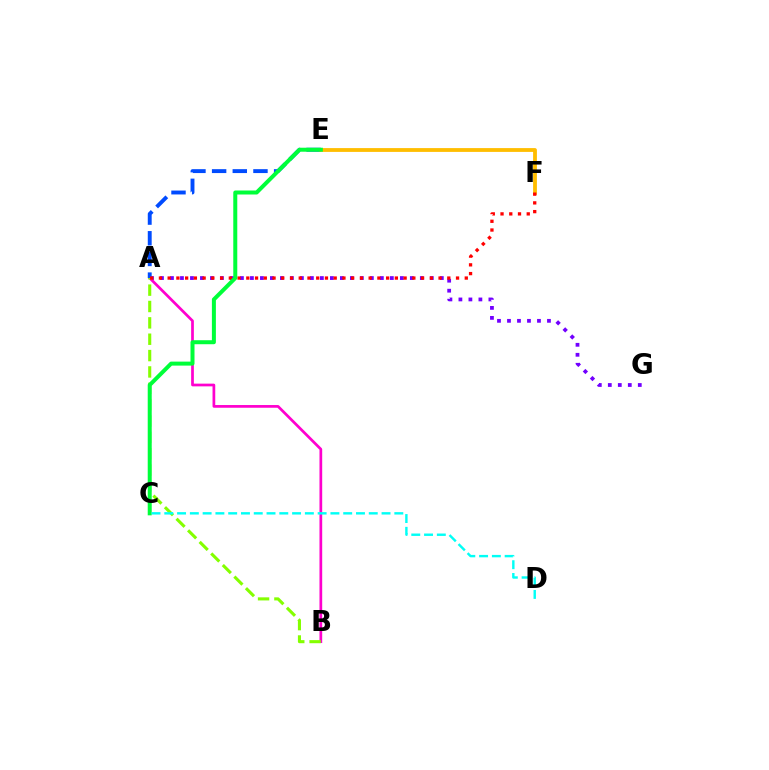{('A', 'G'): [{'color': '#7200ff', 'line_style': 'dotted', 'thickness': 2.72}], ('A', 'B'): [{'color': '#ff00cf', 'line_style': 'solid', 'thickness': 1.96}, {'color': '#84ff00', 'line_style': 'dashed', 'thickness': 2.22}], ('A', 'E'): [{'color': '#004bff', 'line_style': 'dashed', 'thickness': 2.81}], ('E', 'F'): [{'color': '#ffbd00', 'line_style': 'solid', 'thickness': 2.74}], ('A', 'F'): [{'color': '#ff0000', 'line_style': 'dotted', 'thickness': 2.37}], ('C', 'E'): [{'color': '#00ff39', 'line_style': 'solid', 'thickness': 2.88}], ('C', 'D'): [{'color': '#00fff6', 'line_style': 'dashed', 'thickness': 1.74}]}